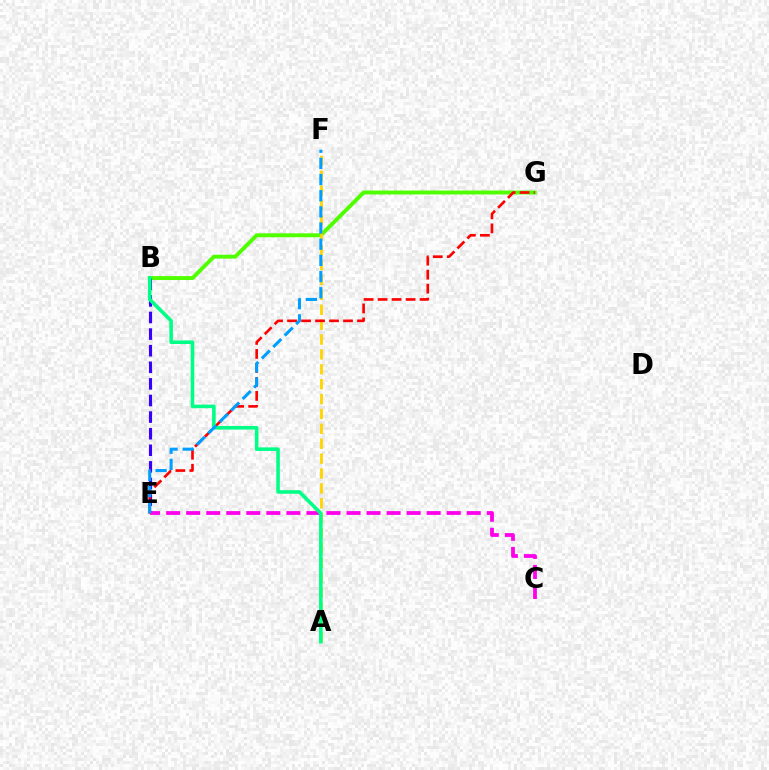{('B', 'G'): [{'color': '#4fff00', 'line_style': 'solid', 'thickness': 2.81}], ('B', 'E'): [{'color': '#3700ff', 'line_style': 'dashed', 'thickness': 2.26}], ('A', 'F'): [{'color': '#ffd500', 'line_style': 'dashed', 'thickness': 2.02}], ('C', 'E'): [{'color': '#ff00ed', 'line_style': 'dashed', 'thickness': 2.72}], ('E', 'G'): [{'color': '#ff0000', 'line_style': 'dashed', 'thickness': 1.9}], ('A', 'B'): [{'color': '#00ff86', 'line_style': 'solid', 'thickness': 2.58}], ('E', 'F'): [{'color': '#009eff', 'line_style': 'dashed', 'thickness': 2.2}]}